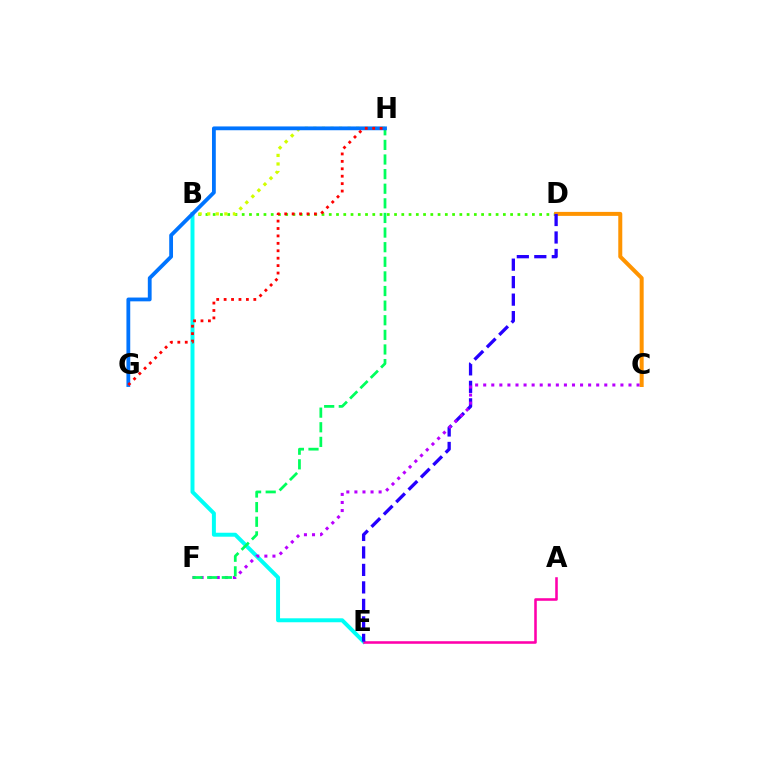{('B', 'D'): [{'color': '#3dff00', 'line_style': 'dotted', 'thickness': 1.97}], ('C', 'D'): [{'color': '#ff9400', 'line_style': 'solid', 'thickness': 2.88}], ('B', 'H'): [{'color': '#d1ff00', 'line_style': 'dotted', 'thickness': 2.33}], ('B', 'E'): [{'color': '#00fff6', 'line_style': 'solid', 'thickness': 2.85}], ('A', 'E'): [{'color': '#ff00ac', 'line_style': 'solid', 'thickness': 1.85}], ('D', 'E'): [{'color': '#2500ff', 'line_style': 'dashed', 'thickness': 2.38}], ('C', 'F'): [{'color': '#b900ff', 'line_style': 'dotted', 'thickness': 2.19}], ('F', 'H'): [{'color': '#00ff5c', 'line_style': 'dashed', 'thickness': 1.99}], ('G', 'H'): [{'color': '#0074ff', 'line_style': 'solid', 'thickness': 2.74}, {'color': '#ff0000', 'line_style': 'dotted', 'thickness': 2.02}]}